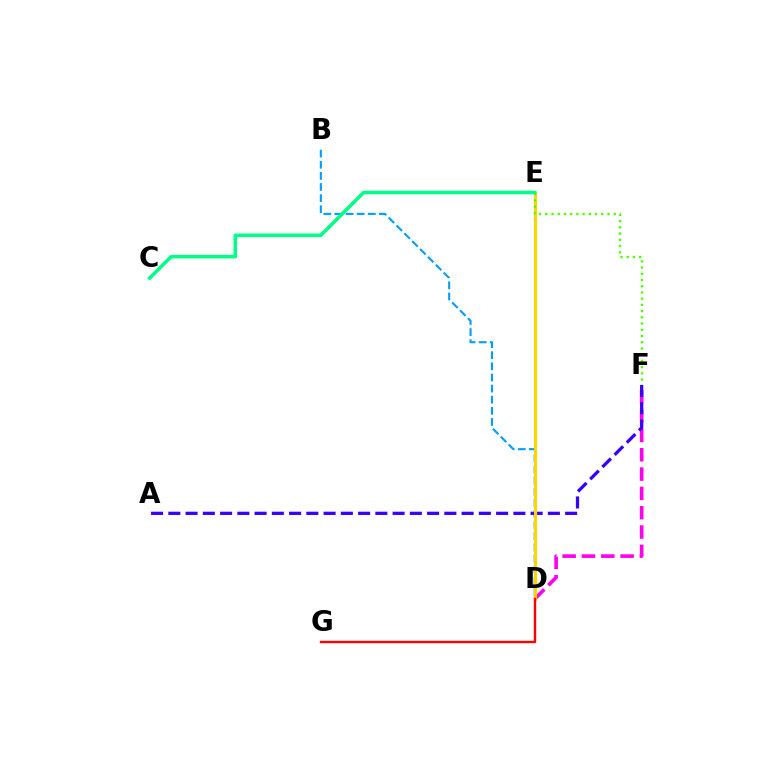{('B', 'D'): [{'color': '#009eff', 'line_style': 'dashed', 'thickness': 1.51}], ('D', 'F'): [{'color': '#ff00ed', 'line_style': 'dashed', 'thickness': 2.62}], ('A', 'F'): [{'color': '#3700ff', 'line_style': 'dashed', 'thickness': 2.34}], ('D', 'E'): [{'color': '#ffd500', 'line_style': 'solid', 'thickness': 2.26}], ('D', 'G'): [{'color': '#ff0000', 'line_style': 'solid', 'thickness': 1.71}], ('E', 'F'): [{'color': '#4fff00', 'line_style': 'dotted', 'thickness': 1.69}], ('C', 'E'): [{'color': '#00ff86', 'line_style': 'solid', 'thickness': 2.55}]}